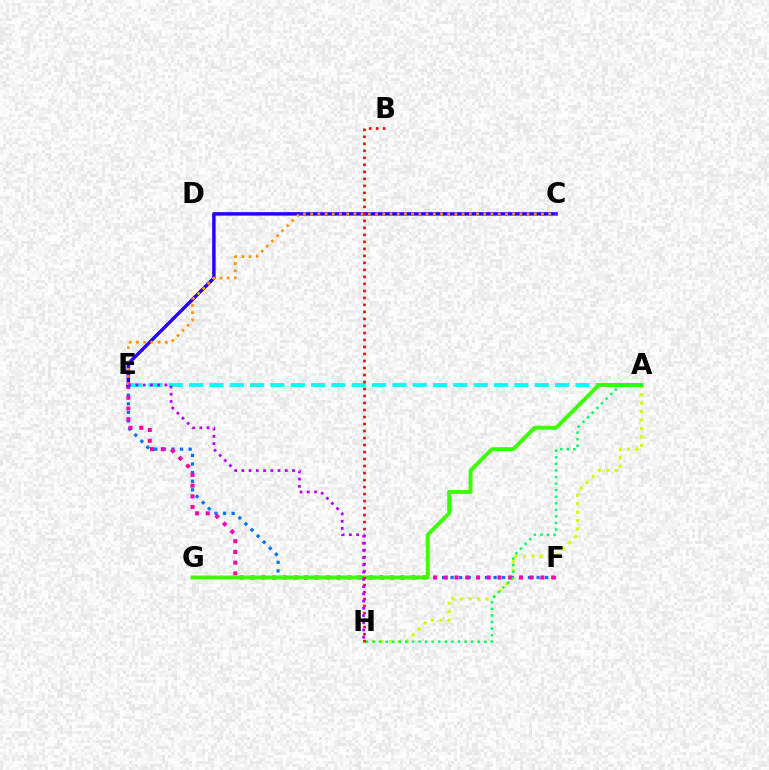{('A', 'E'): [{'color': '#00fff6', 'line_style': 'dashed', 'thickness': 2.76}], ('E', 'F'): [{'color': '#0074ff', 'line_style': 'dotted', 'thickness': 2.34}, {'color': '#ff00ac', 'line_style': 'dotted', 'thickness': 2.92}], ('A', 'H'): [{'color': '#d1ff00', 'line_style': 'dotted', 'thickness': 2.3}, {'color': '#00ff5c', 'line_style': 'dotted', 'thickness': 1.79}], ('A', 'G'): [{'color': '#3dff00', 'line_style': 'solid', 'thickness': 2.83}], ('C', 'E'): [{'color': '#2500ff', 'line_style': 'solid', 'thickness': 2.49}, {'color': '#ff9400', 'line_style': 'dotted', 'thickness': 1.96}], ('B', 'H'): [{'color': '#ff0000', 'line_style': 'dotted', 'thickness': 1.9}], ('E', 'H'): [{'color': '#b900ff', 'line_style': 'dotted', 'thickness': 1.97}]}